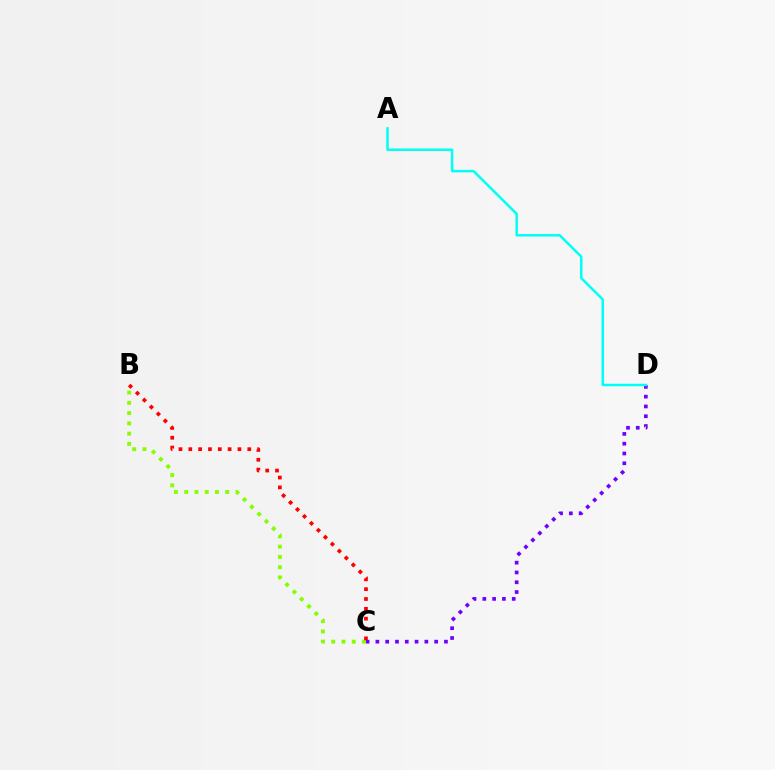{('B', 'C'): [{'color': '#84ff00', 'line_style': 'dotted', 'thickness': 2.79}, {'color': '#ff0000', 'line_style': 'dotted', 'thickness': 2.67}], ('C', 'D'): [{'color': '#7200ff', 'line_style': 'dotted', 'thickness': 2.66}], ('A', 'D'): [{'color': '#00fff6', 'line_style': 'solid', 'thickness': 1.8}]}